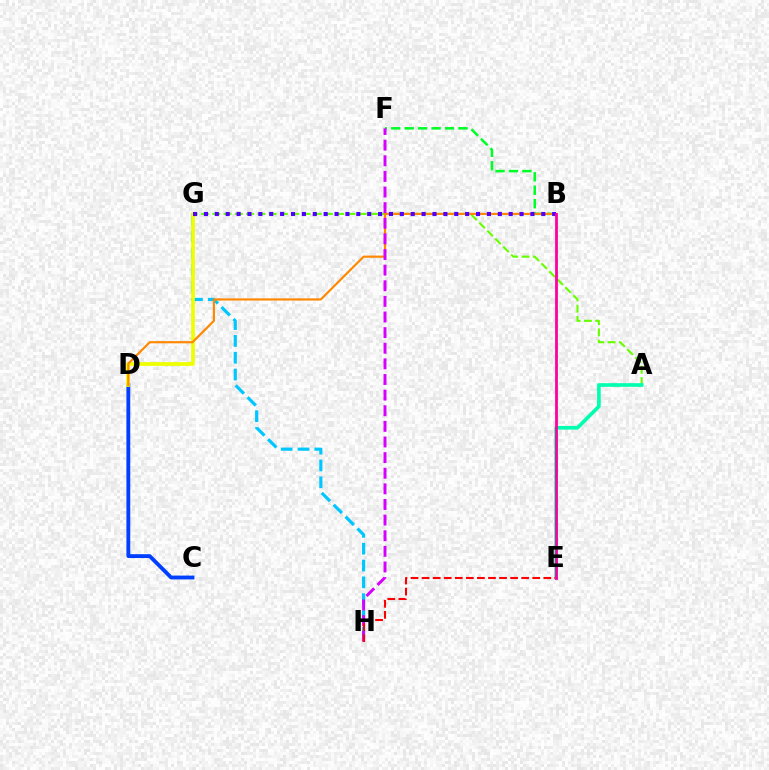{('G', 'H'): [{'color': '#00c7ff', 'line_style': 'dashed', 'thickness': 2.29}], ('C', 'D'): [{'color': '#003fff', 'line_style': 'solid', 'thickness': 2.76}], ('A', 'G'): [{'color': '#66ff00', 'line_style': 'dashed', 'thickness': 1.53}], ('B', 'F'): [{'color': '#00ff27', 'line_style': 'dashed', 'thickness': 1.83}], ('D', 'G'): [{'color': '#eeff00', 'line_style': 'solid', 'thickness': 2.68}], ('B', 'D'): [{'color': '#ff8800', 'line_style': 'solid', 'thickness': 1.56}], ('B', 'G'): [{'color': '#4f00ff', 'line_style': 'dotted', 'thickness': 2.96}], ('A', 'E'): [{'color': '#00ffaf', 'line_style': 'solid', 'thickness': 2.63}], ('F', 'H'): [{'color': '#d600ff', 'line_style': 'dashed', 'thickness': 2.12}], ('E', 'H'): [{'color': '#ff0000', 'line_style': 'dashed', 'thickness': 1.5}], ('B', 'E'): [{'color': '#ff00a0', 'line_style': 'solid', 'thickness': 2.0}]}